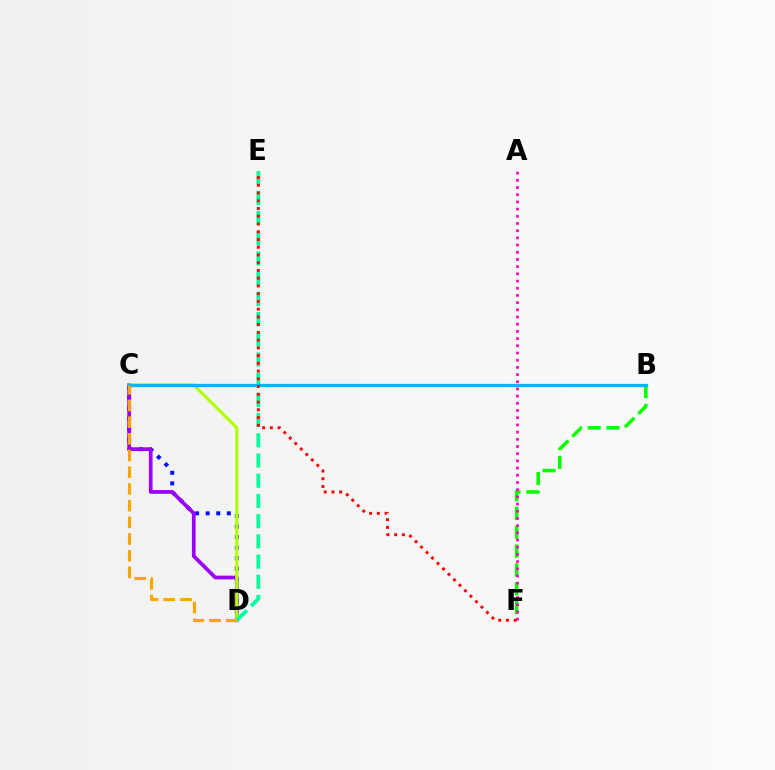{('C', 'D'): [{'color': '#0010ff', 'line_style': 'dotted', 'thickness': 2.87}, {'color': '#9b00ff', 'line_style': 'solid', 'thickness': 2.68}, {'color': '#b3ff00', 'line_style': 'solid', 'thickness': 2.3}, {'color': '#ffa500', 'line_style': 'dashed', 'thickness': 2.27}], ('B', 'F'): [{'color': '#08ff00', 'line_style': 'dashed', 'thickness': 2.56}], ('D', 'E'): [{'color': '#00ff9d', 'line_style': 'dashed', 'thickness': 2.75}], ('A', 'F'): [{'color': '#ff00bd', 'line_style': 'dotted', 'thickness': 1.95}], ('B', 'C'): [{'color': '#00b5ff', 'line_style': 'solid', 'thickness': 2.35}], ('E', 'F'): [{'color': '#ff0000', 'line_style': 'dotted', 'thickness': 2.1}]}